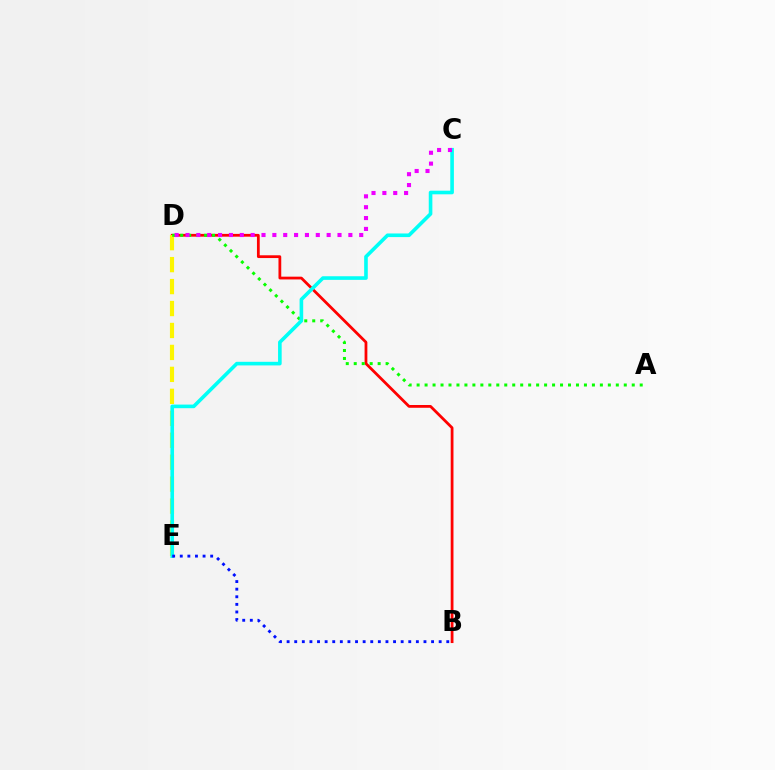{('B', 'D'): [{'color': '#ff0000', 'line_style': 'solid', 'thickness': 2.0}], ('D', 'E'): [{'color': '#fcf500', 'line_style': 'dashed', 'thickness': 2.98}], ('A', 'D'): [{'color': '#08ff00', 'line_style': 'dotted', 'thickness': 2.16}], ('C', 'E'): [{'color': '#00fff6', 'line_style': 'solid', 'thickness': 2.6}], ('C', 'D'): [{'color': '#ee00ff', 'line_style': 'dotted', 'thickness': 2.95}], ('B', 'E'): [{'color': '#0010ff', 'line_style': 'dotted', 'thickness': 2.07}]}